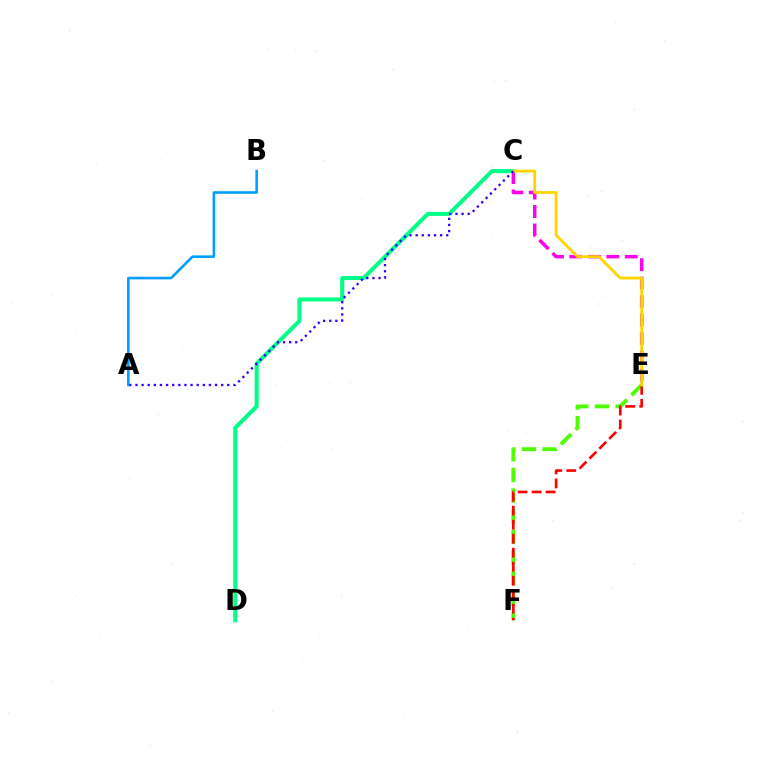{('E', 'F'): [{'color': '#4fff00', 'line_style': 'dashed', 'thickness': 2.81}, {'color': '#ff0000', 'line_style': 'dashed', 'thickness': 1.9}], ('C', 'D'): [{'color': '#00ff86', 'line_style': 'solid', 'thickness': 2.92}], ('C', 'E'): [{'color': '#ff00ed', 'line_style': 'dashed', 'thickness': 2.51}, {'color': '#ffd500', 'line_style': 'solid', 'thickness': 2.03}], ('A', 'B'): [{'color': '#009eff', 'line_style': 'solid', 'thickness': 1.87}], ('A', 'C'): [{'color': '#3700ff', 'line_style': 'dotted', 'thickness': 1.66}]}